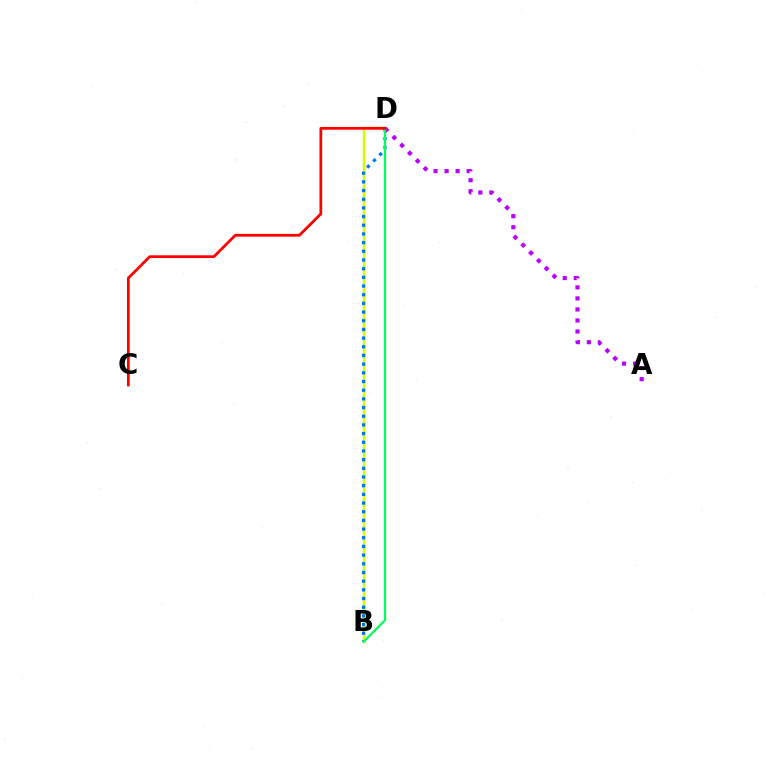{('B', 'D'): [{'color': '#d1ff00', 'line_style': 'solid', 'thickness': 1.79}, {'color': '#0074ff', 'line_style': 'dotted', 'thickness': 2.36}, {'color': '#00ff5c', 'line_style': 'solid', 'thickness': 1.6}], ('A', 'D'): [{'color': '#b900ff', 'line_style': 'dotted', 'thickness': 3.0}], ('C', 'D'): [{'color': '#ff0000', 'line_style': 'solid', 'thickness': 1.98}]}